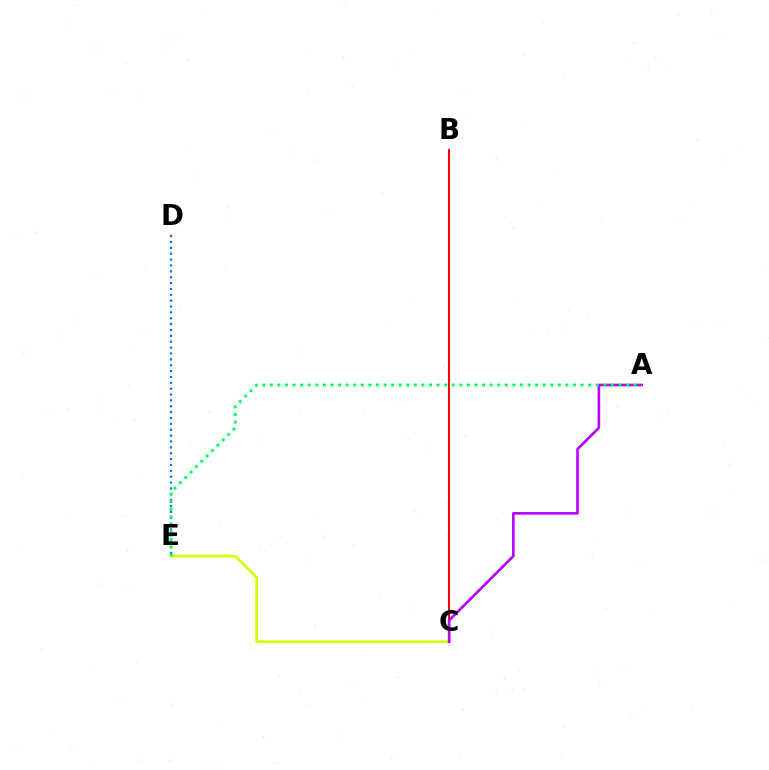{('C', 'E'): [{'color': '#d1ff00', 'line_style': 'solid', 'thickness': 1.93}], ('D', 'E'): [{'color': '#0074ff', 'line_style': 'dotted', 'thickness': 1.59}], ('B', 'C'): [{'color': '#ff0000', 'line_style': 'solid', 'thickness': 1.51}], ('A', 'C'): [{'color': '#b900ff', 'line_style': 'solid', 'thickness': 1.88}], ('A', 'E'): [{'color': '#00ff5c', 'line_style': 'dotted', 'thickness': 2.06}]}